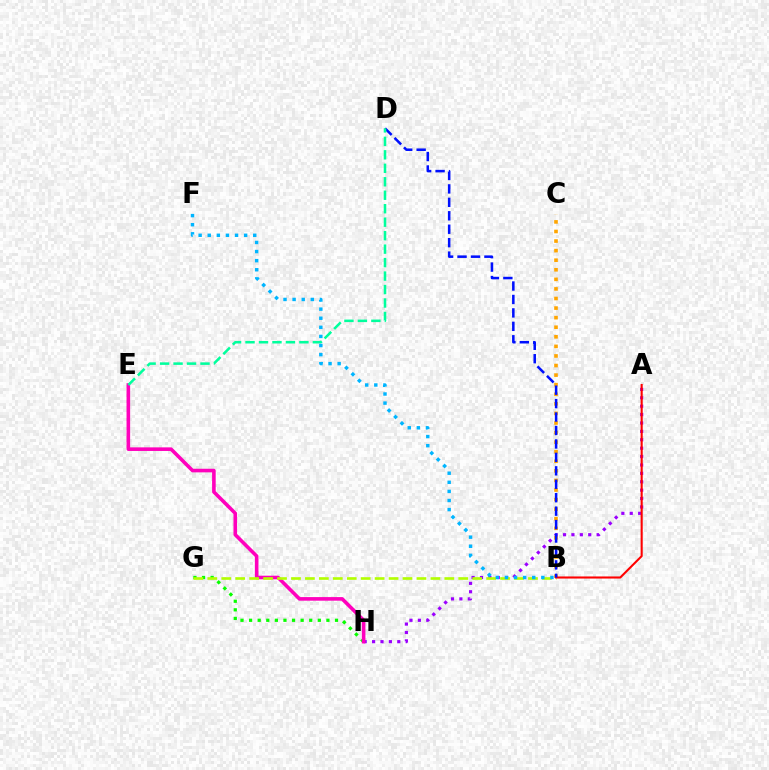{('G', 'H'): [{'color': '#08ff00', 'line_style': 'dotted', 'thickness': 2.33}], ('B', 'C'): [{'color': '#ffa500', 'line_style': 'dotted', 'thickness': 2.6}], ('A', 'H'): [{'color': '#9b00ff', 'line_style': 'dotted', 'thickness': 2.28}], ('E', 'H'): [{'color': '#ff00bd', 'line_style': 'solid', 'thickness': 2.59}], ('B', 'G'): [{'color': '#b3ff00', 'line_style': 'dashed', 'thickness': 1.89}], ('A', 'B'): [{'color': '#ff0000', 'line_style': 'solid', 'thickness': 1.51}], ('B', 'D'): [{'color': '#0010ff', 'line_style': 'dashed', 'thickness': 1.83}], ('D', 'E'): [{'color': '#00ff9d', 'line_style': 'dashed', 'thickness': 1.83}], ('B', 'F'): [{'color': '#00b5ff', 'line_style': 'dotted', 'thickness': 2.47}]}